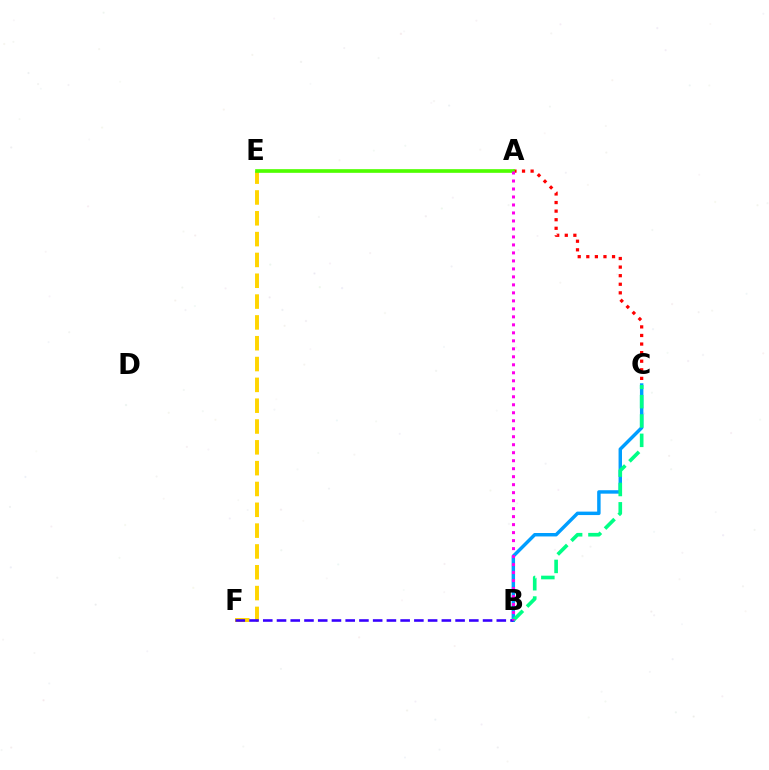{('B', 'C'): [{'color': '#009eff', 'line_style': 'solid', 'thickness': 2.48}, {'color': '#00ff86', 'line_style': 'dashed', 'thickness': 2.63}], ('A', 'C'): [{'color': '#ff0000', 'line_style': 'dotted', 'thickness': 2.33}], ('E', 'F'): [{'color': '#ffd500', 'line_style': 'dashed', 'thickness': 2.83}], ('A', 'E'): [{'color': '#4fff00', 'line_style': 'solid', 'thickness': 2.64}], ('B', 'F'): [{'color': '#3700ff', 'line_style': 'dashed', 'thickness': 1.87}], ('A', 'B'): [{'color': '#ff00ed', 'line_style': 'dotted', 'thickness': 2.17}]}